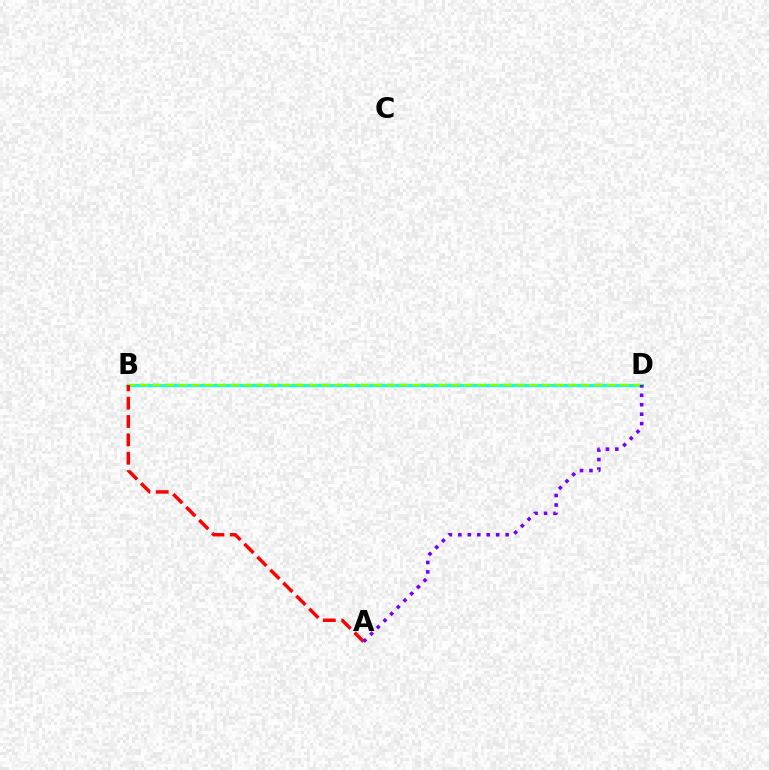{('B', 'D'): [{'color': '#00fff6', 'line_style': 'solid', 'thickness': 2.33}, {'color': '#84ff00', 'line_style': 'dashed', 'thickness': 1.76}], ('A', 'B'): [{'color': '#ff0000', 'line_style': 'dashed', 'thickness': 2.49}], ('A', 'D'): [{'color': '#7200ff', 'line_style': 'dotted', 'thickness': 2.57}]}